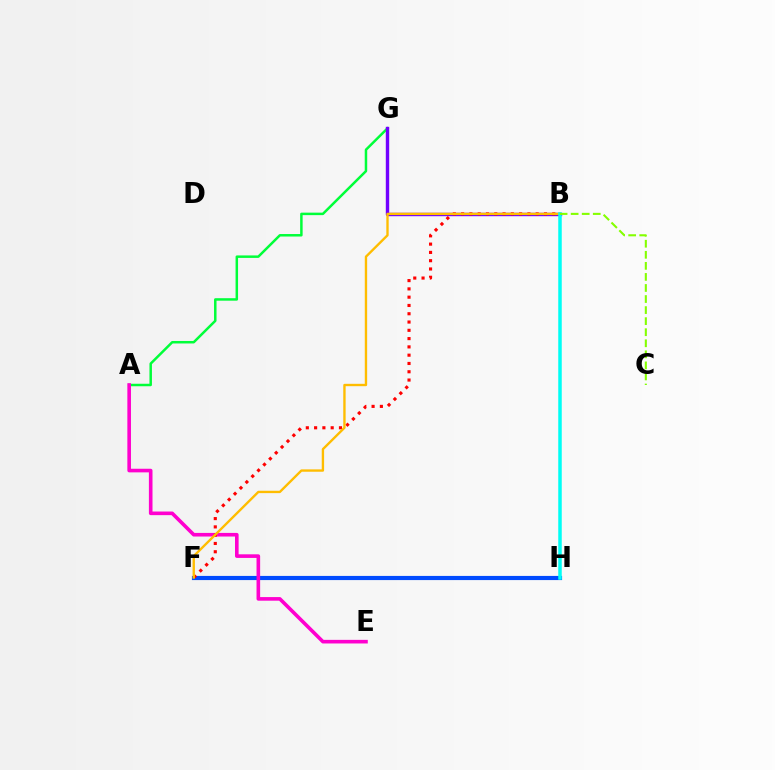{('A', 'G'): [{'color': '#00ff39', 'line_style': 'solid', 'thickness': 1.79}], ('F', 'H'): [{'color': '#004bff', 'line_style': 'solid', 'thickness': 2.99}], ('B', 'G'): [{'color': '#7200ff', 'line_style': 'solid', 'thickness': 2.44}], ('A', 'E'): [{'color': '#ff00cf', 'line_style': 'solid', 'thickness': 2.6}], ('B', 'F'): [{'color': '#ff0000', 'line_style': 'dotted', 'thickness': 2.25}, {'color': '#ffbd00', 'line_style': 'solid', 'thickness': 1.7}], ('B', 'H'): [{'color': '#00fff6', 'line_style': 'solid', 'thickness': 2.52}], ('B', 'C'): [{'color': '#84ff00', 'line_style': 'dashed', 'thickness': 1.5}]}